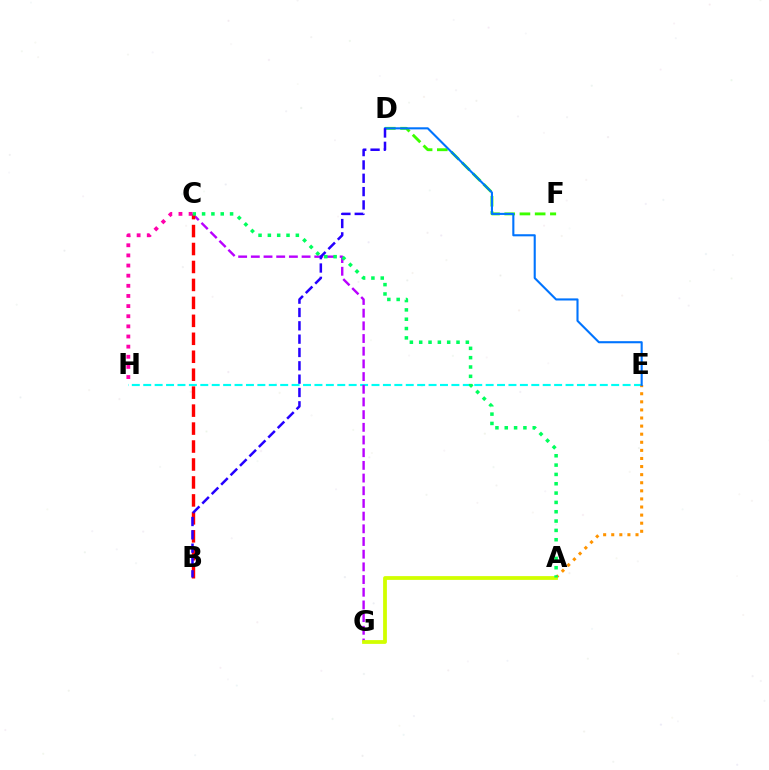{('E', 'H'): [{'color': '#00fff6', 'line_style': 'dashed', 'thickness': 1.55}], ('C', 'G'): [{'color': '#b900ff', 'line_style': 'dashed', 'thickness': 1.72}], ('A', 'E'): [{'color': '#ff9400', 'line_style': 'dotted', 'thickness': 2.2}], ('D', 'F'): [{'color': '#3dff00', 'line_style': 'dashed', 'thickness': 2.07}], ('B', 'C'): [{'color': '#ff0000', 'line_style': 'dashed', 'thickness': 2.44}], ('A', 'G'): [{'color': '#d1ff00', 'line_style': 'solid', 'thickness': 2.72}], ('D', 'E'): [{'color': '#0074ff', 'line_style': 'solid', 'thickness': 1.51}], ('A', 'C'): [{'color': '#00ff5c', 'line_style': 'dotted', 'thickness': 2.53}], ('C', 'H'): [{'color': '#ff00ac', 'line_style': 'dotted', 'thickness': 2.75}], ('B', 'D'): [{'color': '#2500ff', 'line_style': 'dashed', 'thickness': 1.81}]}